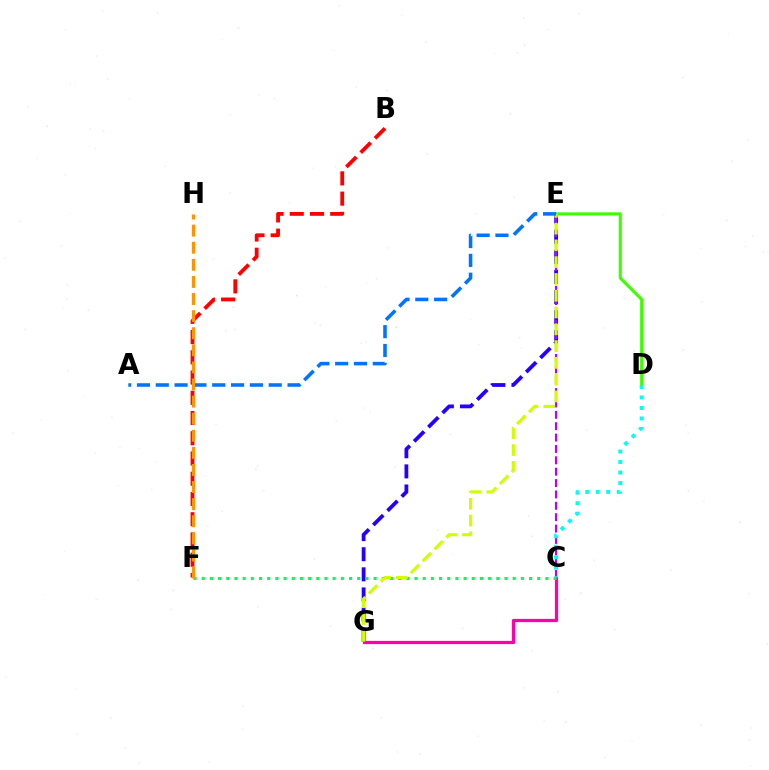{('E', 'G'): [{'color': '#2500ff', 'line_style': 'dashed', 'thickness': 2.73}, {'color': '#d1ff00', 'line_style': 'dashed', 'thickness': 2.28}], ('C', 'G'): [{'color': '#ff00ac', 'line_style': 'solid', 'thickness': 2.34}], ('D', 'E'): [{'color': '#3dff00', 'line_style': 'solid', 'thickness': 2.23}], ('C', 'E'): [{'color': '#b900ff', 'line_style': 'dashed', 'thickness': 1.54}], ('C', 'F'): [{'color': '#00ff5c', 'line_style': 'dotted', 'thickness': 2.22}], ('C', 'D'): [{'color': '#00fff6', 'line_style': 'dotted', 'thickness': 2.85}], ('B', 'F'): [{'color': '#ff0000', 'line_style': 'dashed', 'thickness': 2.75}], ('A', 'E'): [{'color': '#0074ff', 'line_style': 'dashed', 'thickness': 2.56}], ('F', 'H'): [{'color': '#ff9400', 'line_style': 'dashed', 'thickness': 2.32}]}